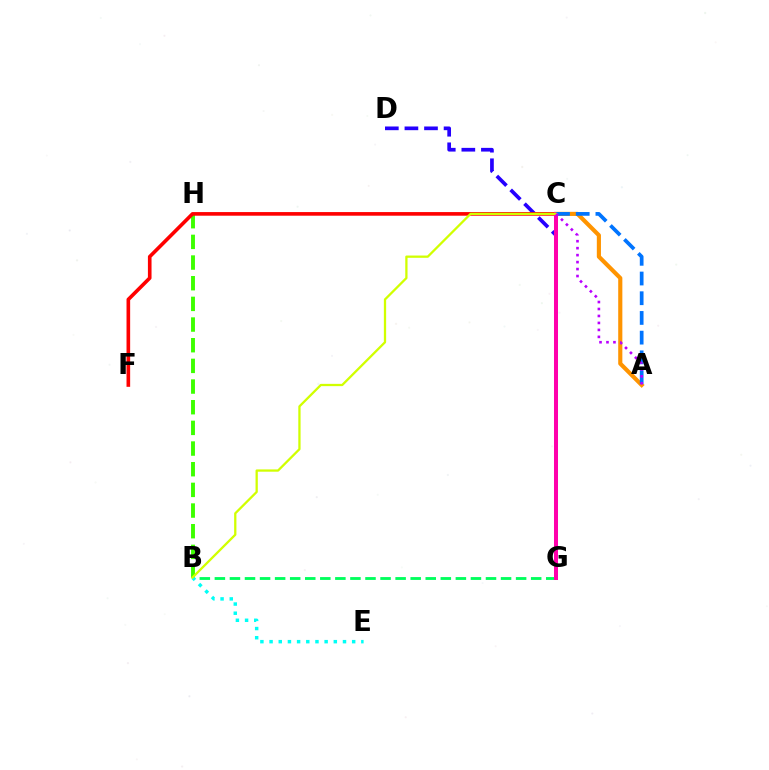{('B', 'G'): [{'color': '#00ff5c', 'line_style': 'dashed', 'thickness': 2.05}], ('D', 'G'): [{'color': '#2500ff', 'line_style': 'dashed', 'thickness': 2.66}], ('B', 'H'): [{'color': '#3dff00', 'line_style': 'dashed', 'thickness': 2.81}], ('A', 'C'): [{'color': '#ff9400', 'line_style': 'solid', 'thickness': 2.98}, {'color': '#0074ff', 'line_style': 'dashed', 'thickness': 2.68}, {'color': '#b900ff', 'line_style': 'dotted', 'thickness': 1.89}], ('B', 'E'): [{'color': '#00fff6', 'line_style': 'dotted', 'thickness': 2.49}], ('C', 'F'): [{'color': '#ff0000', 'line_style': 'solid', 'thickness': 2.61}], ('C', 'G'): [{'color': '#ff00ac', 'line_style': 'solid', 'thickness': 2.89}], ('B', 'C'): [{'color': '#d1ff00', 'line_style': 'solid', 'thickness': 1.64}]}